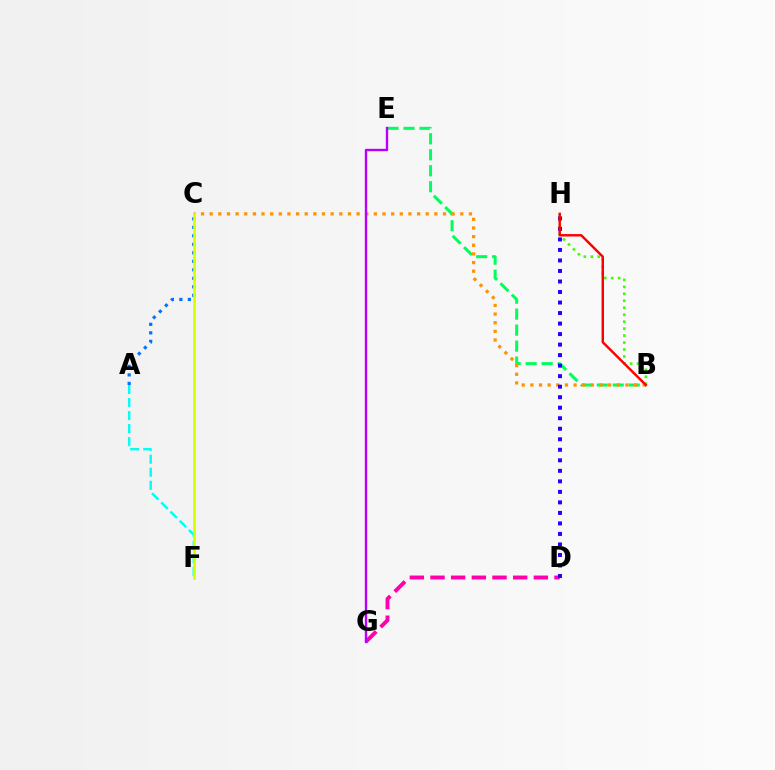{('D', 'G'): [{'color': '#ff00ac', 'line_style': 'dashed', 'thickness': 2.81}], ('B', 'E'): [{'color': '#00ff5c', 'line_style': 'dashed', 'thickness': 2.17}], ('A', 'F'): [{'color': '#00fff6', 'line_style': 'dashed', 'thickness': 1.77}], ('B', 'C'): [{'color': '#ff9400', 'line_style': 'dotted', 'thickness': 2.35}], ('A', 'C'): [{'color': '#0074ff', 'line_style': 'dotted', 'thickness': 2.31}], ('E', 'G'): [{'color': '#b900ff', 'line_style': 'solid', 'thickness': 1.72}], ('B', 'H'): [{'color': '#3dff00', 'line_style': 'dotted', 'thickness': 1.89}, {'color': '#ff0000', 'line_style': 'solid', 'thickness': 1.76}], ('D', 'H'): [{'color': '#2500ff', 'line_style': 'dotted', 'thickness': 2.86}], ('C', 'F'): [{'color': '#d1ff00', 'line_style': 'solid', 'thickness': 1.93}]}